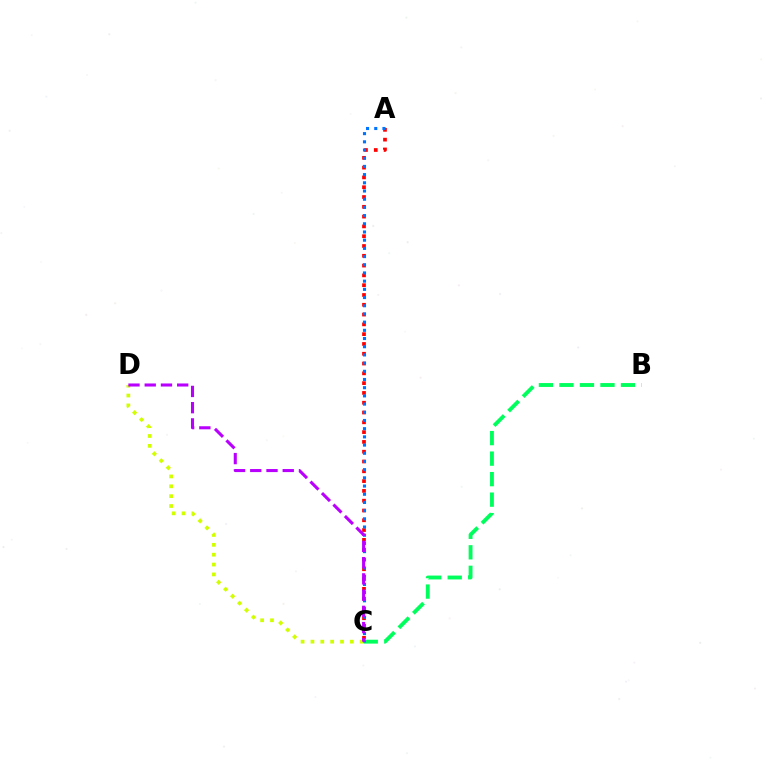{('A', 'C'): [{'color': '#ff0000', 'line_style': 'dotted', 'thickness': 2.66}, {'color': '#0074ff', 'line_style': 'dotted', 'thickness': 2.23}], ('B', 'C'): [{'color': '#00ff5c', 'line_style': 'dashed', 'thickness': 2.79}], ('C', 'D'): [{'color': '#d1ff00', 'line_style': 'dotted', 'thickness': 2.68}, {'color': '#b900ff', 'line_style': 'dashed', 'thickness': 2.21}]}